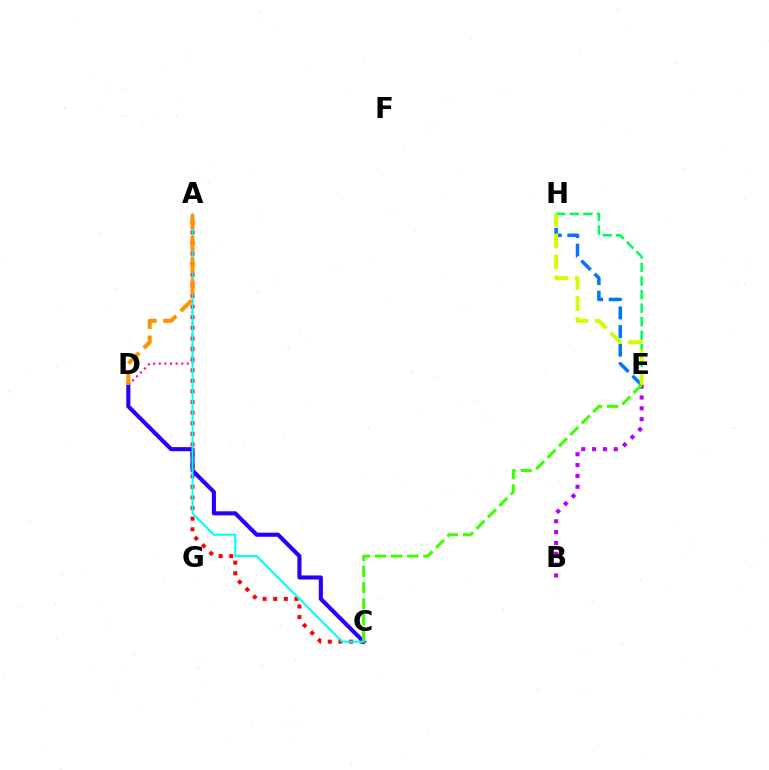{('A', 'D'): [{'color': '#ff00ac', 'line_style': 'dotted', 'thickness': 1.53}, {'color': '#ff9400', 'line_style': 'dashed', 'thickness': 2.94}], ('A', 'C'): [{'color': '#ff0000', 'line_style': 'dotted', 'thickness': 2.88}, {'color': '#00fff6', 'line_style': 'solid', 'thickness': 1.5}], ('E', 'H'): [{'color': '#0074ff', 'line_style': 'dashed', 'thickness': 2.53}, {'color': '#00ff5c', 'line_style': 'dashed', 'thickness': 1.84}, {'color': '#d1ff00', 'line_style': 'dashed', 'thickness': 2.85}], ('C', 'D'): [{'color': '#2500ff', 'line_style': 'solid', 'thickness': 2.94}], ('B', 'E'): [{'color': '#b900ff', 'line_style': 'dotted', 'thickness': 2.94}], ('C', 'E'): [{'color': '#3dff00', 'line_style': 'dashed', 'thickness': 2.19}]}